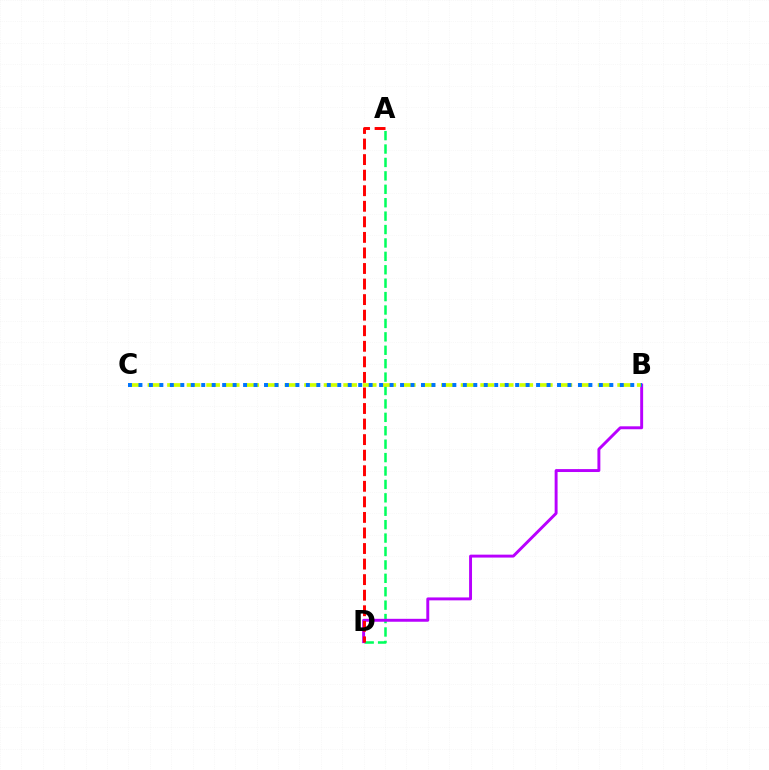{('A', 'D'): [{'color': '#00ff5c', 'line_style': 'dashed', 'thickness': 1.82}, {'color': '#ff0000', 'line_style': 'dashed', 'thickness': 2.11}], ('B', 'D'): [{'color': '#b900ff', 'line_style': 'solid', 'thickness': 2.11}], ('B', 'C'): [{'color': '#d1ff00', 'line_style': 'dashed', 'thickness': 2.66}, {'color': '#0074ff', 'line_style': 'dotted', 'thickness': 2.84}]}